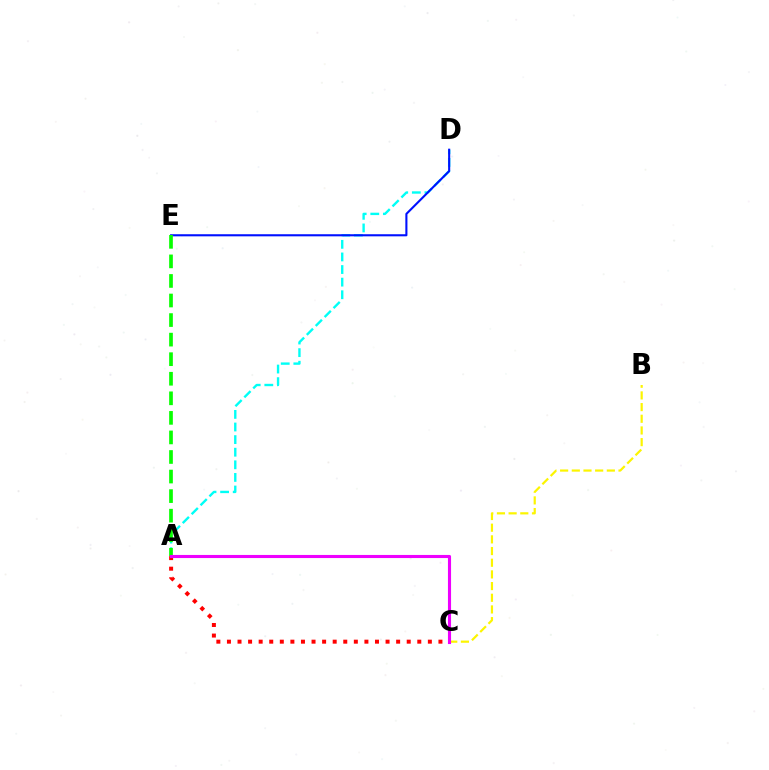{('B', 'C'): [{'color': '#fcf500', 'line_style': 'dashed', 'thickness': 1.59}], ('A', 'D'): [{'color': '#00fff6', 'line_style': 'dashed', 'thickness': 1.71}], ('D', 'E'): [{'color': '#0010ff', 'line_style': 'solid', 'thickness': 1.51}], ('A', 'C'): [{'color': '#ff0000', 'line_style': 'dotted', 'thickness': 2.87}, {'color': '#ee00ff', 'line_style': 'solid', 'thickness': 2.24}], ('A', 'E'): [{'color': '#08ff00', 'line_style': 'dashed', 'thickness': 2.66}]}